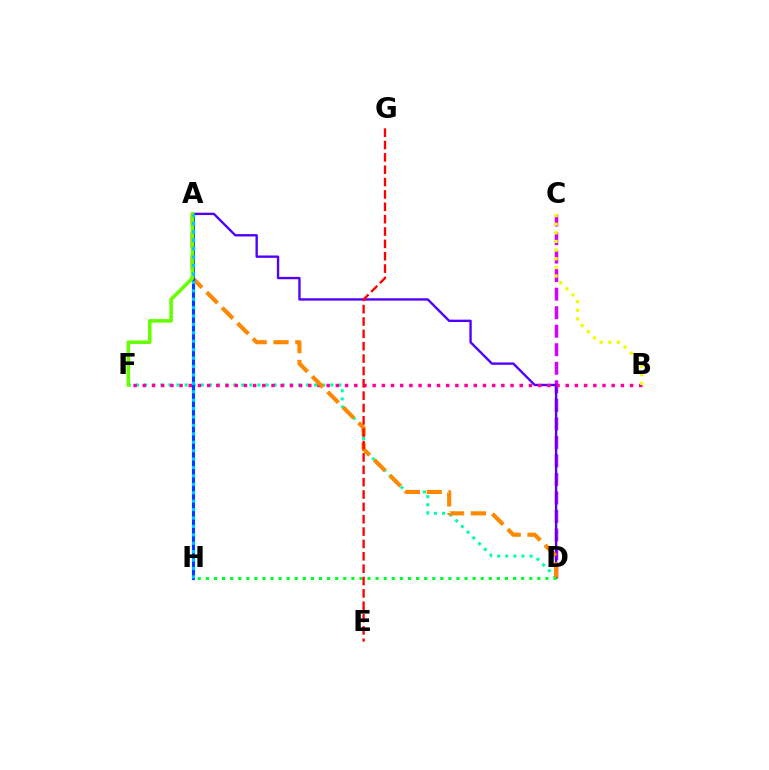{('C', 'D'): [{'color': '#d600ff', 'line_style': 'dashed', 'thickness': 2.52}], ('A', 'D'): [{'color': '#4f00ff', 'line_style': 'solid', 'thickness': 1.7}, {'color': '#ff8800', 'line_style': 'dashed', 'thickness': 2.97}], ('D', 'F'): [{'color': '#00ffaf', 'line_style': 'dotted', 'thickness': 2.2}], ('B', 'F'): [{'color': '#ff00a0', 'line_style': 'dotted', 'thickness': 2.5}], ('A', 'H'): [{'color': '#003fff', 'line_style': 'solid', 'thickness': 2.23}, {'color': '#00c7ff', 'line_style': 'dotted', 'thickness': 2.29}], ('D', 'H'): [{'color': '#00ff27', 'line_style': 'dotted', 'thickness': 2.2}], ('E', 'G'): [{'color': '#ff0000', 'line_style': 'dashed', 'thickness': 1.68}], ('A', 'F'): [{'color': '#66ff00', 'line_style': 'solid', 'thickness': 2.57}], ('B', 'C'): [{'color': '#eeff00', 'line_style': 'dotted', 'thickness': 2.34}]}